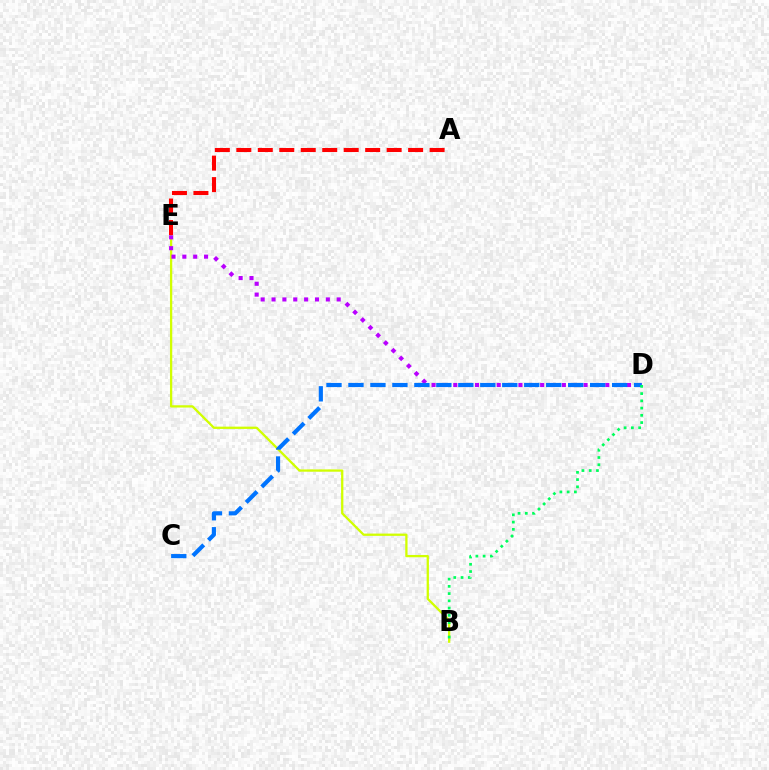{('B', 'E'): [{'color': '#d1ff00', 'line_style': 'solid', 'thickness': 1.65}], ('A', 'E'): [{'color': '#ff0000', 'line_style': 'dashed', 'thickness': 2.92}], ('D', 'E'): [{'color': '#b900ff', 'line_style': 'dotted', 'thickness': 2.95}], ('C', 'D'): [{'color': '#0074ff', 'line_style': 'dashed', 'thickness': 2.98}], ('B', 'D'): [{'color': '#00ff5c', 'line_style': 'dotted', 'thickness': 1.97}]}